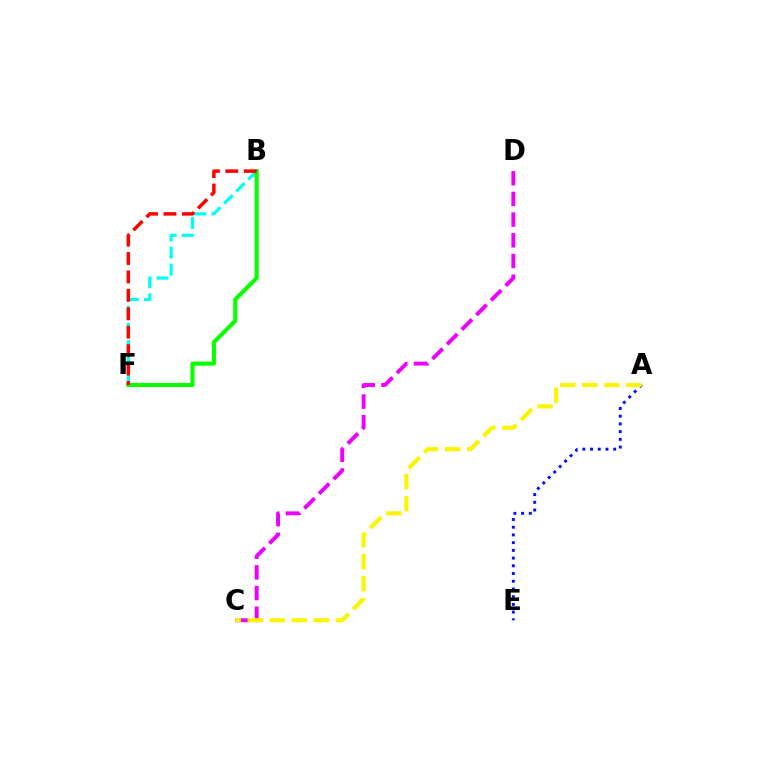{('B', 'F'): [{'color': '#00fff6', 'line_style': 'dashed', 'thickness': 2.31}, {'color': '#08ff00', 'line_style': 'solid', 'thickness': 2.95}, {'color': '#ff0000', 'line_style': 'dashed', 'thickness': 2.5}], ('A', 'E'): [{'color': '#0010ff', 'line_style': 'dotted', 'thickness': 2.1}], ('C', 'D'): [{'color': '#ee00ff', 'line_style': 'dashed', 'thickness': 2.81}], ('A', 'C'): [{'color': '#fcf500', 'line_style': 'dashed', 'thickness': 3.0}]}